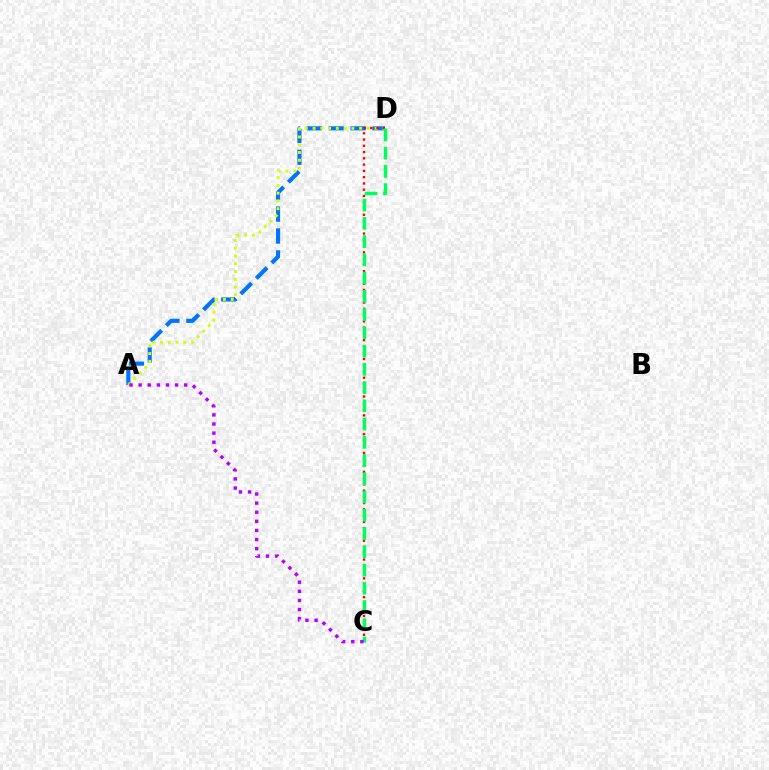{('A', 'D'): [{'color': '#0074ff', 'line_style': 'dashed', 'thickness': 2.98}, {'color': '#d1ff00', 'line_style': 'dotted', 'thickness': 2.11}], ('C', 'D'): [{'color': '#ff0000', 'line_style': 'dotted', 'thickness': 1.7}, {'color': '#00ff5c', 'line_style': 'dashed', 'thickness': 2.48}], ('A', 'C'): [{'color': '#b900ff', 'line_style': 'dotted', 'thickness': 2.48}]}